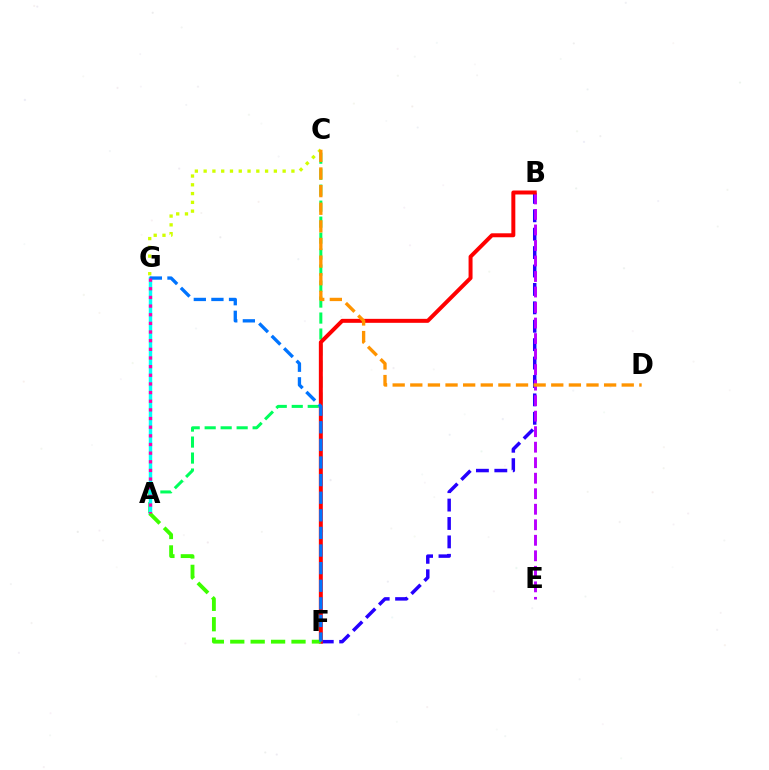{('C', 'G'): [{'color': '#d1ff00', 'line_style': 'dotted', 'thickness': 2.38}], ('A', 'C'): [{'color': '#00ff5c', 'line_style': 'dashed', 'thickness': 2.17}], ('B', 'F'): [{'color': '#2500ff', 'line_style': 'dashed', 'thickness': 2.5}, {'color': '#ff0000', 'line_style': 'solid', 'thickness': 2.86}], ('B', 'E'): [{'color': '#b900ff', 'line_style': 'dashed', 'thickness': 2.11}], ('A', 'G'): [{'color': '#00fff6', 'line_style': 'solid', 'thickness': 2.49}, {'color': '#ff00ac', 'line_style': 'dotted', 'thickness': 2.35}], ('A', 'F'): [{'color': '#3dff00', 'line_style': 'dashed', 'thickness': 2.77}], ('F', 'G'): [{'color': '#0074ff', 'line_style': 'dashed', 'thickness': 2.39}], ('C', 'D'): [{'color': '#ff9400', 'line_style': 'dashed', 'thickness': 2.39}]}